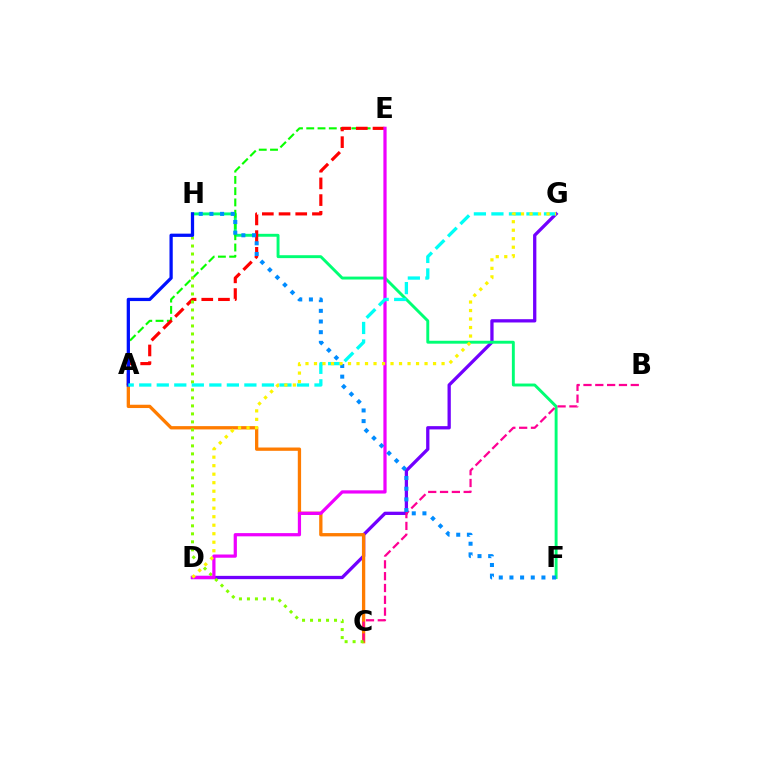{('D', 'G'): [{'color': '#7200ff', 'line_style': 'solid', 'thickness': 2.37}, {'color': '#fcf500', 'line_style': 'dotted', 'thickness': 2.31}], ('A', 'C'): [{'color': '#ff7c00', 'line_style': 'solid', 'thickness': 2.38}], ('F', 'H'): [{'color': '#00ff74', 'line_style': 'solid', 'thickness': 2.1}, {'color': '#008cff', 'line_style': 'dotted', 'thickness': 2.9}], ('A', 'E'): [{'color': '#08ff00', 'line_style': 'dashed', 'thickness': 1.53}, {'color': '#ff0000', 'line_style': 'dashed', 'thickness': 2.27}], ('B', 'C'): [{'color': '#ff0094', 'line_style': 'dashed', 'thickness': 1.61}], ('C', 'H'): [{'color': '#84ff00', 'line_style': 'dotted', 'thickness': 2.17}], ('A', 'H'): [{'color': '#0010ff', 'line_style': 'solid', 'thickness': 2.35}], ('D', 'E'): [{'color': '#ee00ff', 'line_style': 'solid', 'thickness': 2.32}], ('A', 'G'): [{'color': '#00fff6', 'line_style': 'dashed', 'thickness': 2.38}]}